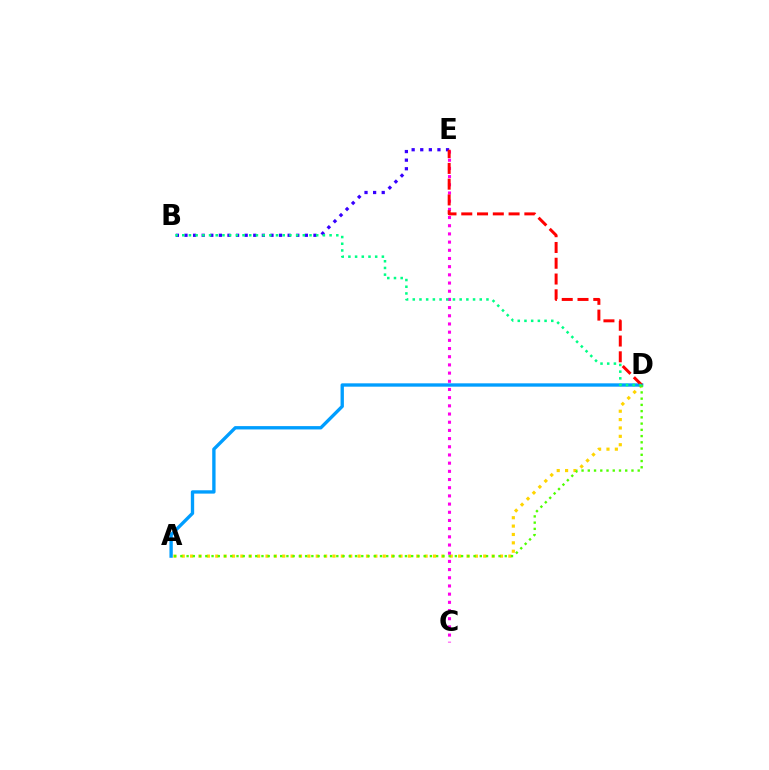{('A', 'D'): [{'color': '#ffd500', 'line_style': 'dotted', 'thickness': 2.28}, {'color': '#009eff', 'line_style': 'solid', 'thickness': 2.41}, {'color': '#4fff00', 'line_style': 'dotted', 'thickness': 1.69}], ('C', 'E'): [{'color': '#ff00ed', 'line_style': 'dotted', 'thickness': 2.22}], ('B', 'E'): [{'color': '#3700ff', 'line_style': 'dotted', 'thickness': 2.34}], ('D', 'E'): [{'color': '#ff0000', 'line_style': 'dashed', 'thickness': 2.14}], ('B', 'D'): [{'color': '#00ff86', 'line_style': 'dotted', 'thickness': 1.82}]}